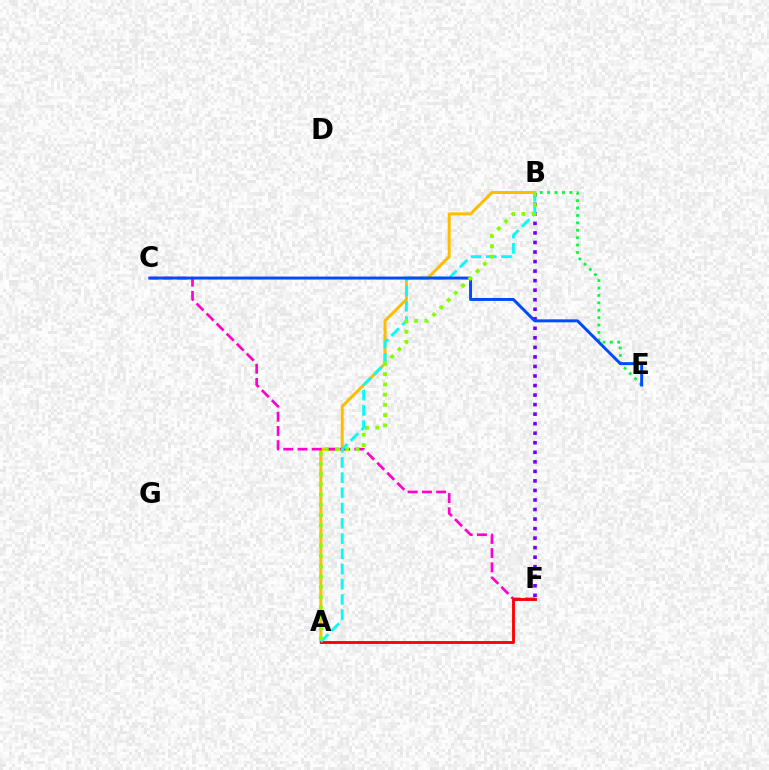{('B', 'E'): [{'color': '#00ff39', 'line_style': 'dotted', 'thickness': 2.01}], ('A', 'B'): [{'color': '#ffbd00', 'line_style': 'solid', 'thickness': 2.16}, {'color': '#00fff6', 'line_style': 'dashed', 'thickness': 2.07}, {'color': '#84ff00', 'line_style': 'dotted', 'thickness': 2.79}], ('C', 'F'): [{'color': '#ff00cf', 'line_style': 'dashed', 'thickness': 1.93}], ('A', 'F'): [{'color': '#ff0000', 'line_style': 'solid', 'thickness': 2.06}], ('B', 'F'): [{'color': '#7200ff', 'line_style': 'dotted', 'thickness': 2.59}], ('C', 'E'): [{'color': '#004bff', 'line_style': 'solid', 'thickness': 2.13}]}